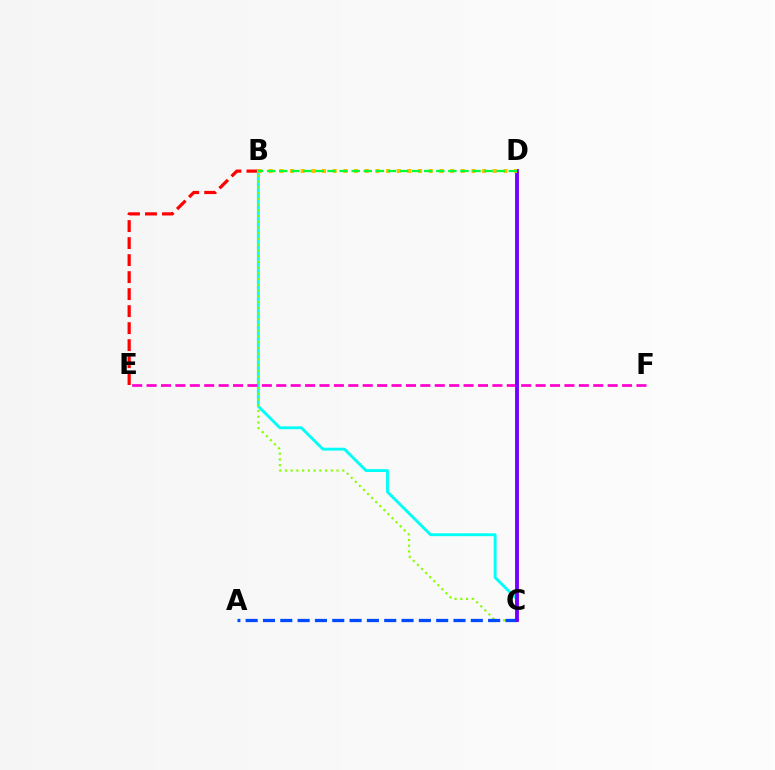{('B', 'E'): [{'color': '#ff0000', 'line_style': 'dashed', 'thickness': 2.31}], ('B', 'C'): [{'color': '#00fff6', 'line_style': 'solid', 'thickness': 2.07}, {'color': '#84ff00', 'line_style': 'dotted', 'thickness': 1.56}], ('E', 'F'): [{'color': '#ff00cf', 'line_style': 'dashed', 'thickness': 1.96}], ('A', 'C'): [{'color': '#004bff', 'line_style': 'dashed', 'thickness': 2.35}], ('C', 'D'): [{'color': '#7200ff', 'line_style': 'solid', 'thickness': 2.77}], ('B', 'D'): [{'color': '#ffbd00', 'line_style': 'dotted', 'thickness': 2.9}, {'color': '#00ff39', 'line_style': 'dashed', 'thickness': 1.64}]}